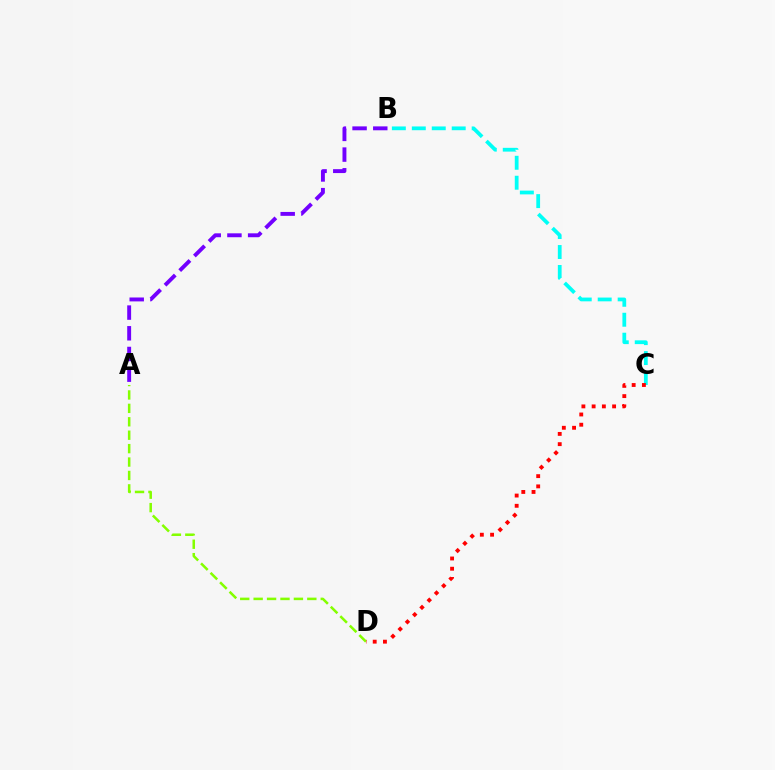{('A', 'D'): [{'color': '#84ff00', 'line_style': 'dashed', 'thickness': 1.82}], ('A', 'B'): [{'color': '#7200ff', 'line_style': 'dashed', 'thickness': 2.81}], ('B', 'C'): [{'color': '#00fff6', 'line_style': 'dashed', 'thickness': 2.71}], ('C', 'D'): [{'color': '#ff0000', 'line_style': 'dotted', 'thickness': 2.78}]}